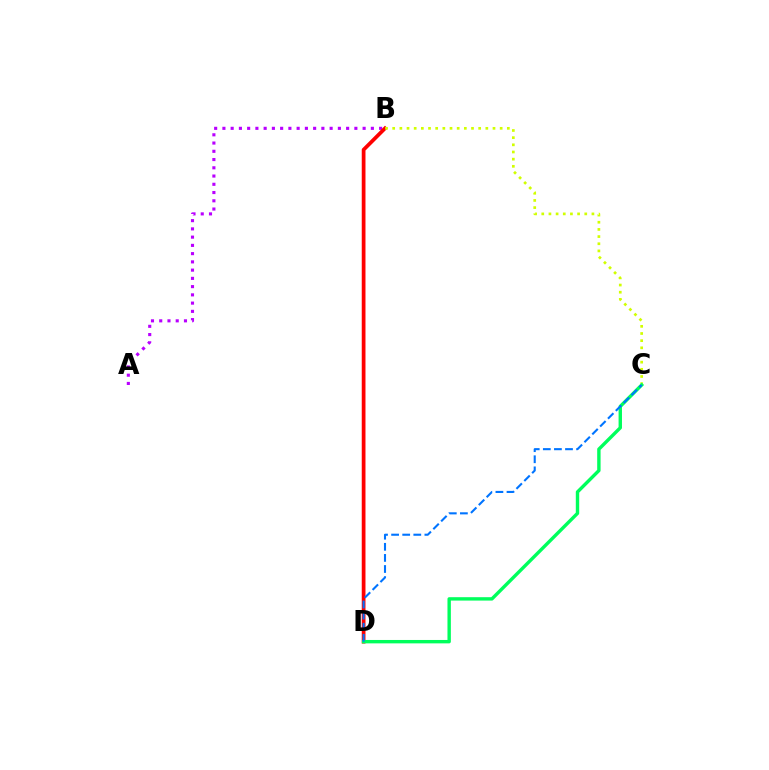{('A', 'B'): [{'color': '#b900ff', 'line_style': 'dotted', 'thickness': 2.24}], ('B', 'D'): [{'color': '#ff0000', 'line_style': 'solid', 'thickness': 2.69}], ('B', 'C'): [{'color': '#d1ff00', 'line_style': 'dotted', 'thickness': 1.95}], ('C', 'D'): [{'color': '#00ff5c', 'line_style': 'solid', 'thickness': 2.44}, {'color': '#0074ff', 'line_style': 'dashed', 'thickness': 1.51}]}